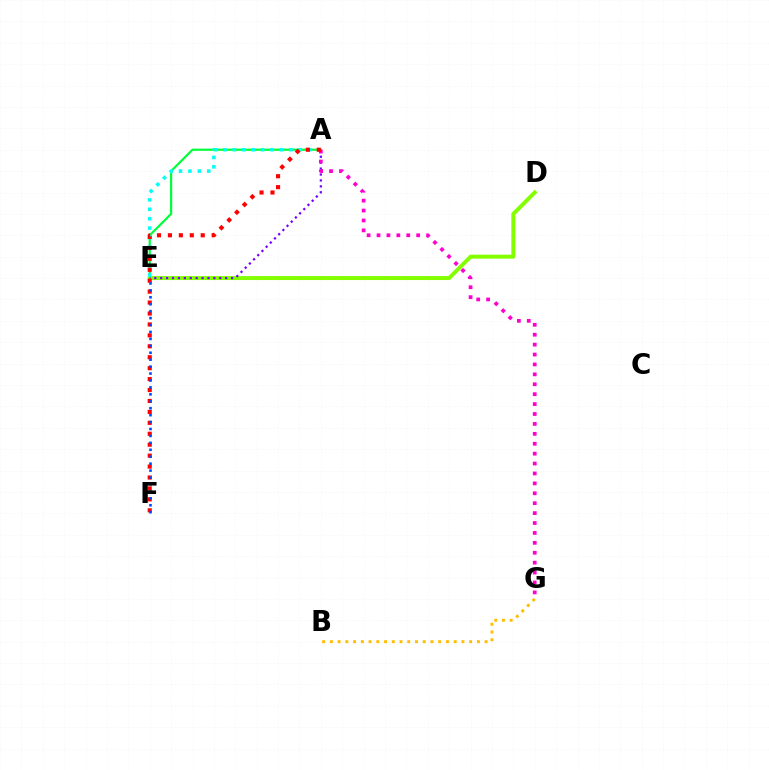{('A', 'E'): [{'color': '#00ff39', 'line_style': 'solid', 'thickness': 1.58}, {'color': '#7200ff', 'line_style': 'dotted', 'thickness': 1.61}, {'color': '#00fff6', 'line_style': 'dotted', 'thickness': 2.56}], ('D', 'E'): [{'color': '#84ff00', 'line_style': 'solid', 'thickness': 2.85}], ('A', 'G'): [{'color': '#ff00cf', 'line_style': 'dotted', 'thickness': 2.69}], ('B', 'G'): [{'color': '#ffbd00', 'line_style': 'dotted', 'thickness': 2.1}], ('A', 'F'): [{'color': '#ff0000', 'line_style': 'dotted', 'thickness': 2.97}], ('E', 'F'): [{'color': '#004bff', 'line_style': 'dotted', 'thickness': 1.88}]}